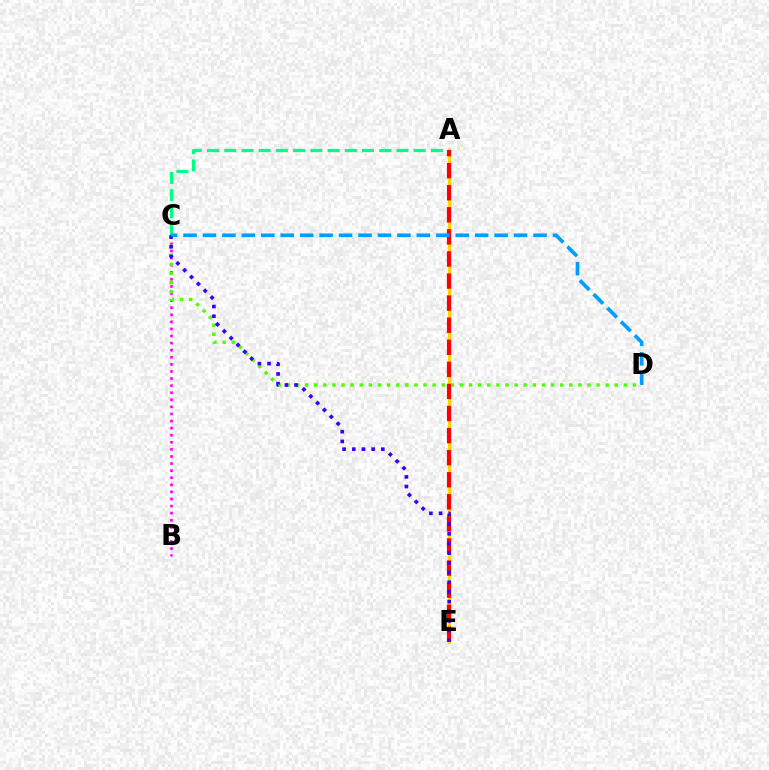{('B', 'C'): [{'color': '#ff00ed', 'line_style': 'dotted', 'thickness': 1.92}], ('C', 'D'): [{'color': '#4fff00', 'line_style': 'dotted', 'thickness': 2.47}, {'color': '#009eff', 'line_style': 'dashed', 'thickness': 2.64}], ('A', 'C'): [{'color': '#00ff86', 'line_style': 'dashed', 'thickness': 2.34}], ('A', 'E'): [{'color': '#ffd500', 'line_style': 'solid', 'thickness': 2.38}, {'color': '#ff0000', 'line_style': 'dashed', 'thickness': 3.0}], ('C', 'E'): [{'color': '#3700ff', 'line_style': 'dotted', 'thickness': 2.63}]}